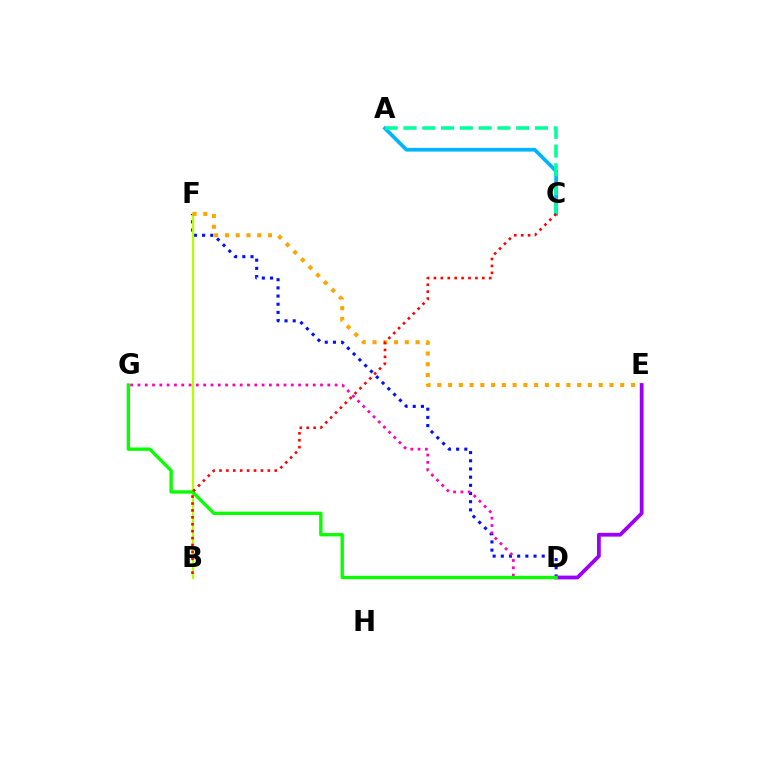{('D', 'F'): [{'color': '#0010ff', 'line_style': 'dotted', 'thickness': 2.22}], ('B', 'F'): [{'color': '#b3ff00', 'line_style': 'solid', 'thickness': 1.63}], ('D', 'E'): [{'color': '#9b00ff', 'line_style': 'solid', 'thickness': 2.72}], ('A', 'C'): [{'color': '#00b5ff', 'line_style': 'solid', 'thickness': 2.69}, {'color': '#00ff9d', 'line_style': 'dashed', 'thickness': 2.55}], ('E', 'F'): [{'color': '#ffa500', 'line_style': 'dotted', 'thickness': 2.92}], ('D', 'G'): [{'color': '#ff00bd', 'line_style': 'dotted', 'thickness': 1.98}, {'color': '#08ff00', 'line_style': 'solid', 'thickness': 2.41}], ('B', 'C'): [{'color': '#ff0000', 'line_style': 'dotted', 'thickness': 1.88}]}